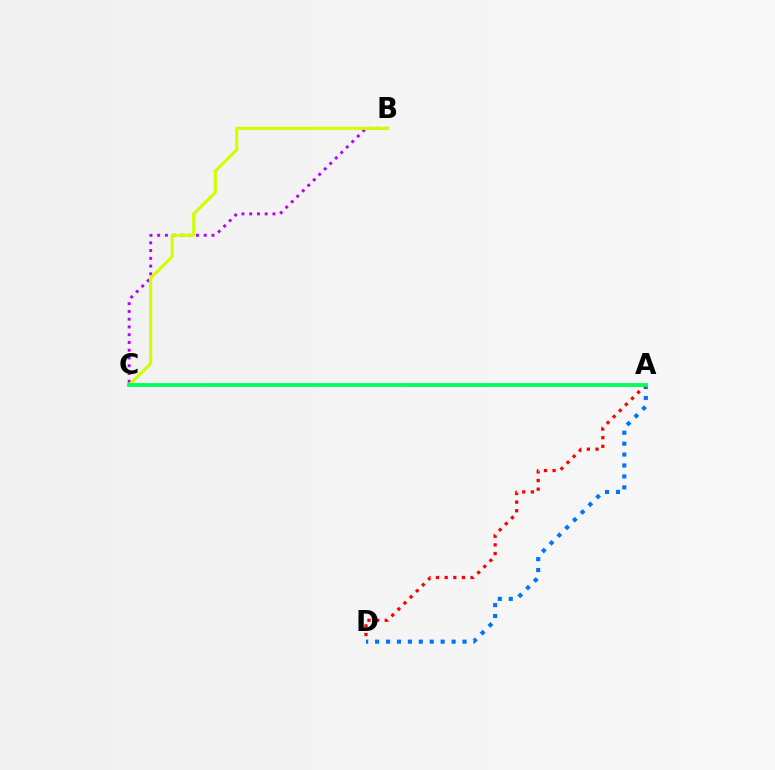{('A', 'D'): [{'color': '#0074ff', 'line_style': 'dotted', 'thickness': 2.97}, {'color': '#ff0000', 'line_style': 'dotted', 'thickness': 2.34}], ('B', 'C'): [{'color': '#b900ff', 'line_style': 'dotted', 'thickness': 2.11}, {'color': '#d1ff00', 'line_style': 'solid', 'thickness': 2.23}], ('A', 'C'): [{'color': '#00ff5c', 'line_style': 'solid', 'thickness': 2.74}]}